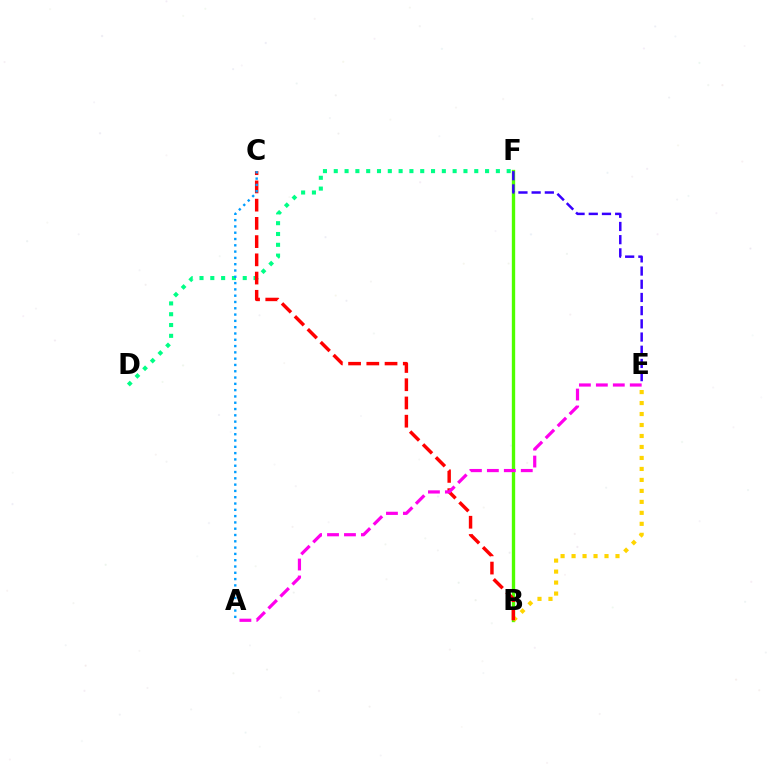{('B', 'F'): [{'color': '#4fff00', 'line_style': 'solid', 'thickness': 2.41}], ('D', 'F'): [{'color': '#00ff86', 'line_style': 'dotted', 'thickness': 2.94}], ('B', 'E'): [{'color': '#ffd500', 'line_style': 'dotted', 'thickness': 2.98}], ('B', 'C'): [{'color': '#ff0000', 'line_style': 'dashed', 'thickness': 2.48}], ('A', 'E'): [{'color': '#ff00ed', 'line_style': 'dashed', 'thickness': 2.3}], ('E', 'F'): [{'color': '#3700ff', 'line_style': 'dashed', 'thickness': 1.79}], ('A', 'C'): [{'color': '#009eff', 'line_style': 'dotted', 'thickness': 1.71}]}